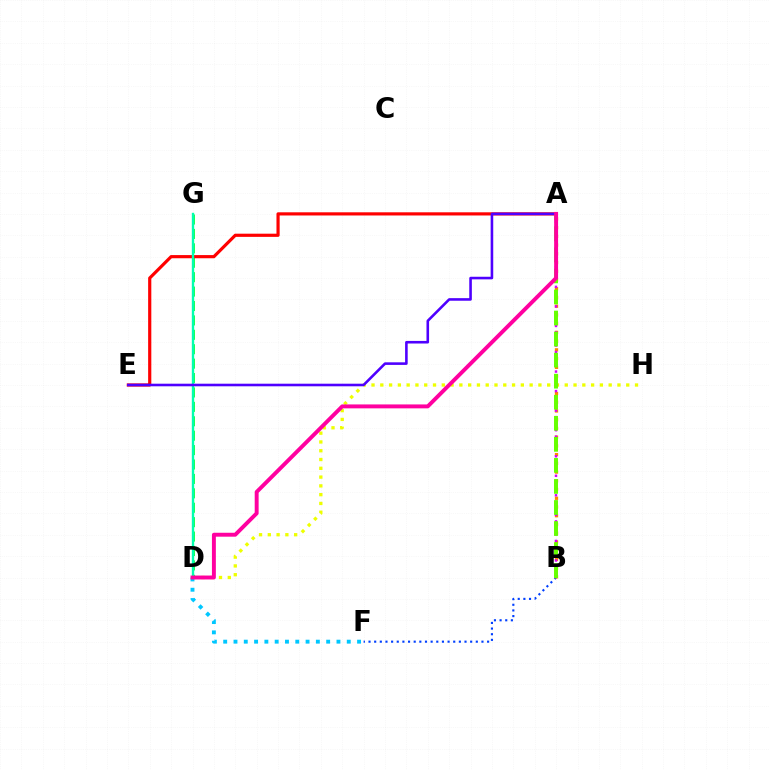{('D', 'H'): [{'color': '#eeff00', 'line_style': 'dotted', 'thickness': 2.39}], ('B', 'F'): [{'color': '#003fff', 'line_style': 'dotted', 'thickness': 1.53}], ('D', 'F'): [{'color': '#00c7ff', 'line_style': 'dotted', 'thickness': 2.8}], ('A', 'B'): [{'color': '#ff8800', 'line_style': 'dotted', 'thickness': 2.37}, {'color': '#d600ff', 'line_style': 'dotted', 'thickness': 1.77}, {'color': '#66ff00', 'line_style': 'dashed', 'thickness': 2.86}], ('D', 'G'): [{'color': '#00ff27', 'line_style': 'dashed', 'thickness': 1.96}, {'color': '#00ffaf', 'line_style': 'solid', 'thickness': 1.71}], ('A', 'E'): [{'color': '#ff0000', 'line_style': 'solid', 'thickness': 2.29}, {'color': '#4f00ff', 'line_style': 'solid', 'thickness': 1.86}], ('A', 'D'): [{'color': '#ff00a0', 'line_style': 'solid', 'thickness': 2.83}]}